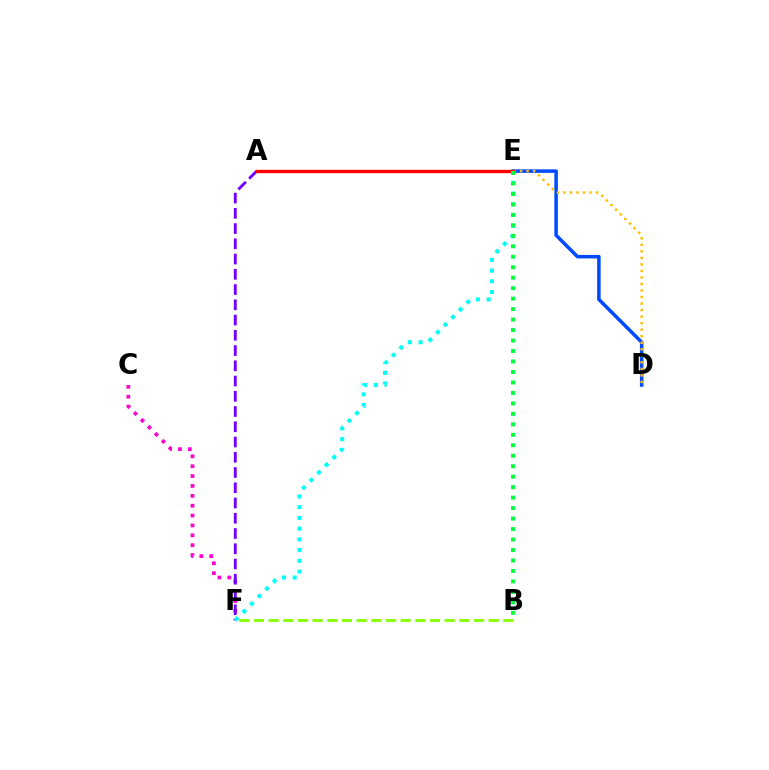{('D', 'E'): [{'color': '#004bff', 'line_style': 'solid', 'thickness': 2.53}, {'color': '#ffbd00', 'line_style': 'dotted', 'thickness': 1.77}], ('C', 'F'): [{'color': '#ff00cf', 'line_style': 'dotted', 'thickness': 2.68}], ('B', 'F'): [{'color': '#84ff00', 'line_style': 'dashed', 'thickness': 1.99}], ('A', 'F'): [{'color': '#7200ff', 'line_style': 'dashed', 'thickness': 2.07}], ('E', 'F'): [{'color': '#00fff6', 'line_style': 'dotted', 'thickness': 2.91}], ('A', 'E'): [{'color': '#ff0000', 'line_style': 'solid', 'thickness': 2.42}], ('B', 'E'): [{'color': '#00ff39', 'line_style': 'dotted', 'thickness': 2.85}]}